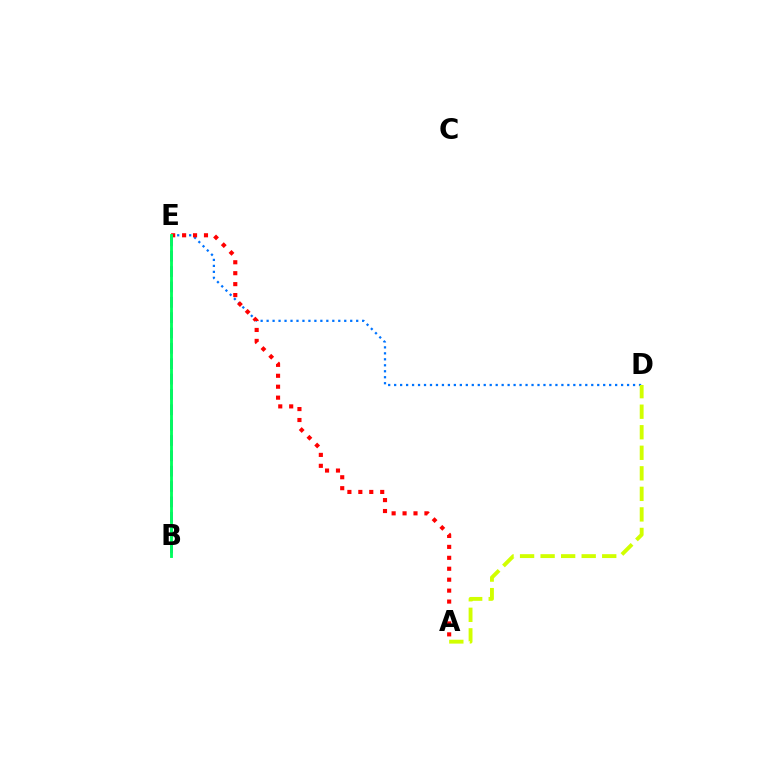{('D', 'E'): [{'color': '#0074ff', 'line_style': 'dotted', 'thickness': 1.62}], ('A', 'D'): [{'color': '#d1ff00', 'line_style': 'dashed', 'thickness': 2.79}], ('A', 'E'): [{'color': '#ff0000', 'line_style': 'dotted', 'thickness': 2.97}], ('B', 'E'): [{'color': '#b900ff', 'line_style': 'dashed', 'thickness': 2.09}, {'color': '#00ff5c', 'line_style': 'solid', 'thickness': 2.05}]}